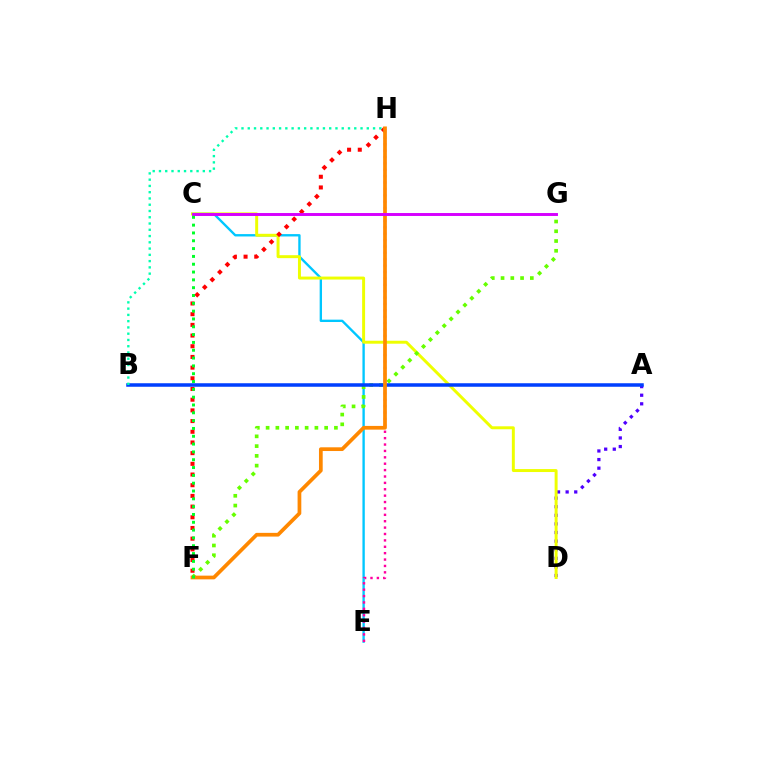{('C', 'E'): [{'color': '#00c7ff', 'line_style': 'solid', 'thickness': 1.7}], ('A', 'D'): [{'color': '#4f00ff', 'line_style': 'dotted', 'thickness': 2.34}], ('E', 'H'): [{'color': '#ff00a0', 'line_style': 'dotted', 'thickness': 1.74}], ('C', 'D'): [{'color': '#eeff00', 'line_style': 'solid', 'thickness': 2.13}], ('F', 'G'): [{'color': '#66ff00', 'line_style': 'dotted', 'thickness': 2.65}], ('F', 'H'): [{'color': '#ff0000', 'line_style': 'dotted', 'thickness': 2.9}, {'color': '#ff8800', 'line_style': 'solid', 'thickness': 2.68}], ('A', 'B'): [{'color': '#003fff', 'line_style': 'solid', 'thickness': 2.53}], ('B', 'H'): [{'color': '#00ffaf', 'line_style': 'dotted', 'thickness': 1.7}], ('C', 'G'): [{'color': '#d600ff', 'line_style': 'solid', 'thickness': 2.12}], ('C', 'F'): [{'color': '#00ff27', 'line_style': 'dotted', 'thickness': 2.12}]}